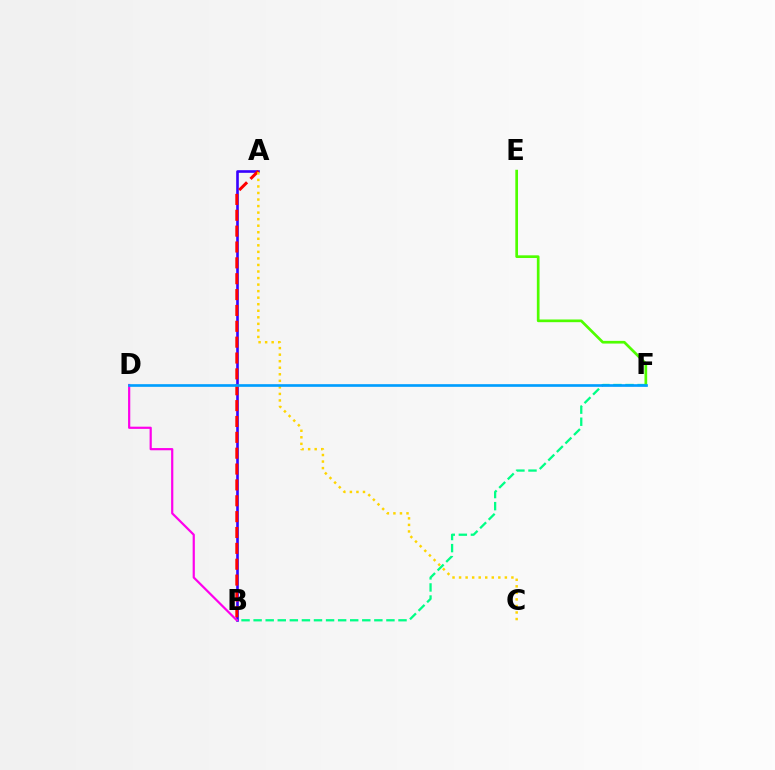{('A', 'B'): [{'color': '#3700ff', 'line_style': 'solid', 'thickness': 1.89}, {'color': '#ff0000', 'line_style': 'dashed', 'thickness': 2.15}], ('B', 'F'): [{'color': '#00ff86', 'line_style': 'dashed', 'thickness': 1.64}], ('B', 'D'): [{'color': '#ff00ed', 'line_style': 'solid', 'thickness': 1.59}], ('E', 'F'): [{'color': '#4fff00', 'line_style': 'solid', 'thickness': 1.94}], ('A', 'C'): [{'color': '#ffd500', 'line_style': 'dotted', 'thickness': 1.78}], ('D', 'F'): [{'color': '#009eff', 'line_style': 'solid', 'thickness': 1.92}]}